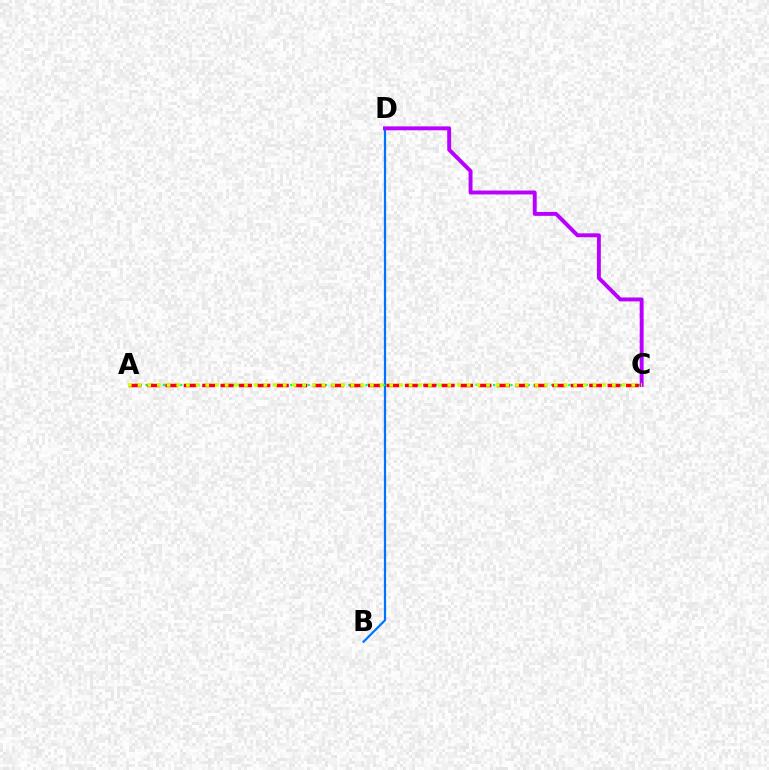{('B', 'D'): [{'color': '#0074ff', 'line_style': 'solid', 'thickness': 1.6}], ('A', 'C'): [{'color': '#00ff5c', 'line_style': 'dotted', 'thickness': 1.57}, {'color': '#ff0000', 'line_style': 'dashed', 'thickness': 2.5}, {'color': '#d1ff00', 'line_style': 'dotted', 'thickness': 2.63}], ('C', 'D'): [{'color': '#b900ff', 'line_style': 'solid', 'thickness': 2.82}]}